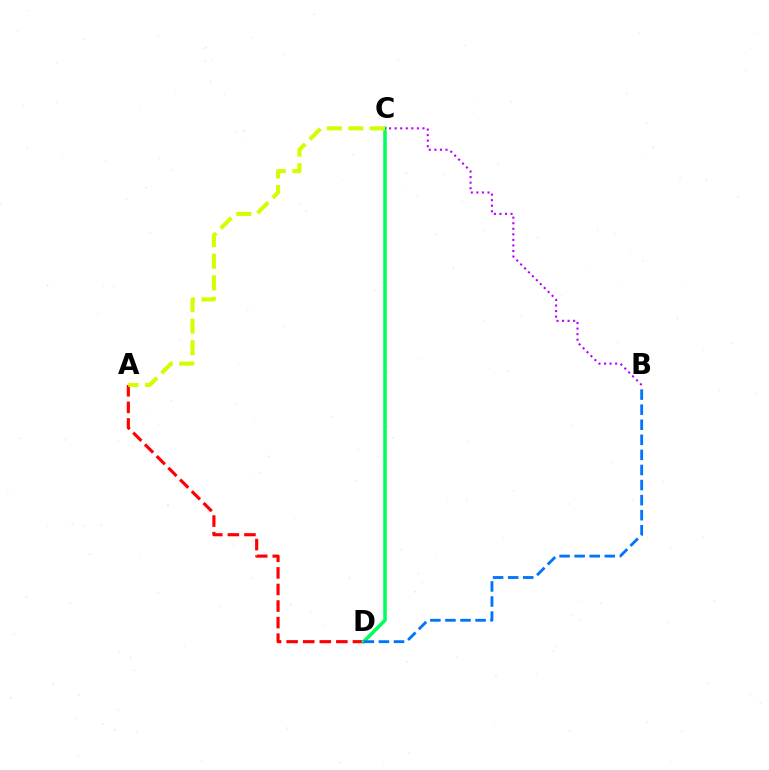{('A', 'D'): [{'color': '#ff0000', 'line_style': 'dashed', 'thickness': 2.25}], ('C', 'D'): [{'color': '#00ff5c', 'line_style': 'solid', 'thickness': 2.54}], ('A', 'C'): [{'color': '#d1ff00', 'line_style': 'dashed', 'thickness': 2.93}], ('B', 'C'): [{'color': '#b900ff', 'line_style': 'dotted', 'thickness': 1.51}], ('B', 'D'): [{'color': '#0074ff', 'line_style': 'dashed', 'thickness': 2.05}]}